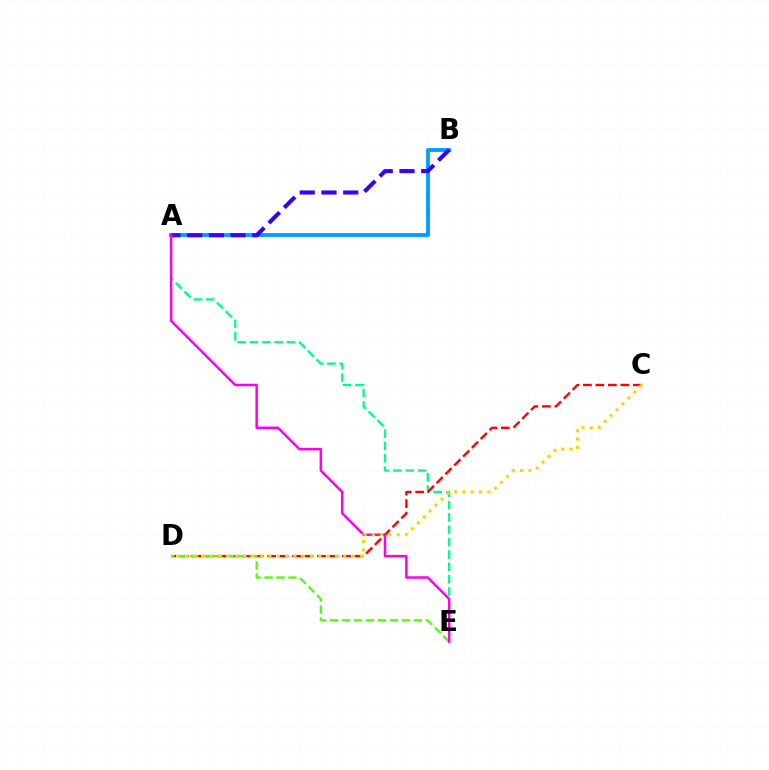{('A', 'E'): [{'color': '#00ff86', 'line_style': 'dashed', 'thickness': 1.68}, {'color': '#ff00ed', 'line_style': 'solid', 'thickness': 1.8}], ('A', 'B'): [{'color': '#009eff', 'line_style': 'solid', 'thickness': 2.77}, {'color': '#3700ff', 'line_style': 'dashed', 'thickness': 2.95}], ('C', 'D'): [{'color': '#ff0000', 'line_style': 'dashed', 'thickness': 1.69}, {'color': '#ffd500', 'line_style': 'dotted', 'thickness': 2.26}], ('D', 'E'): [{'color': '#4fff00', 'line_style': 'dashed', 'thickness': 1.63}]}